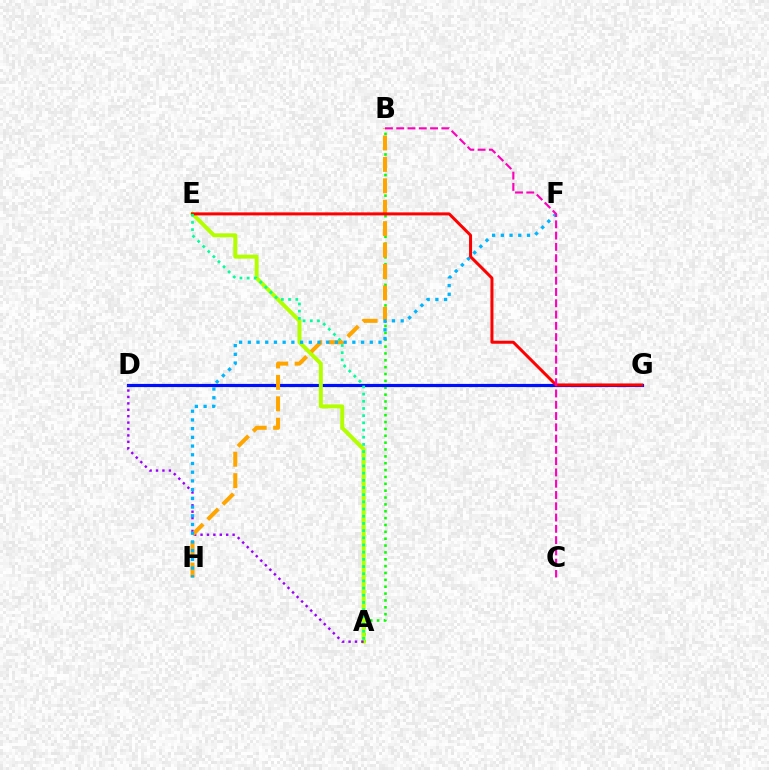{('A', 'B'): [{'color': '#08ff00', 'line_style': 'dotted', 'thickness': 1.86}], ('D', 'G'): [{'color': '#0010ff', 'line_style': 'solid', 'thickness': 2.28}], ('A', 'E'): [{'color': '#b3ff00', 'line_style': 'solid', 'thickness': 2.88}, {'color': '#00ff9d', 'line_style': 'dotted', 'thickness': 1.95}], ('A', 'D'): [{'color': '#9b00ff', 'line_style': 'dotted', 'thickness': 1.74}], ('B', 'H'): [{'color': '#ffa500', 'line_style': 'dashed', 'thickness': 2.91}], ('F', 'H'): [{'color': '#00b5ff', 'line_style': 'dotted', 'thickness': 2.37}], ('E', 'G'): [{'color': '#ff0000', 'line_style': 'solid', 'thickness': 2.17}], ('B', 'C'): [{'color': '#ff00bd', 'line_style': 'dashed', 'thickness': 1.53}]}